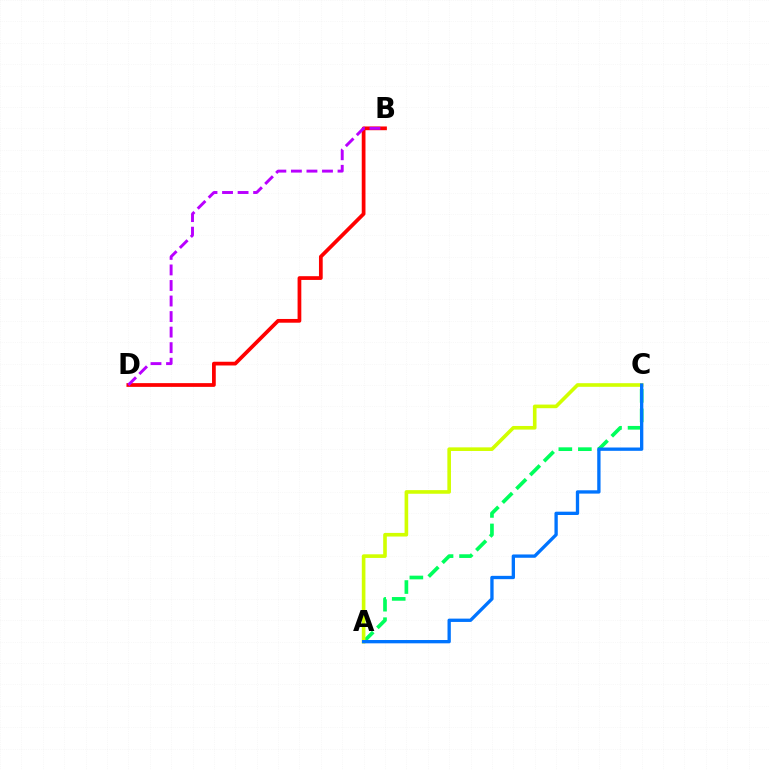{('A', 'C'): [{'color': '#00ff5c', 'line_style': 'dashed', 'thickness': 2.65}, {'color': '#d1ff00', 'line_style': 'solid', 'thickness': 2.61}, {'color': '#0074ff', 'line_style': 'solid', 'thickness': 2.39}], ('B', 'D'): [{'color': '#ff0000', 'line_style': 'solid', 'thickness': 2.69}, {'color': '#b900ff', 'line_style': 'dashed', 'thickness': 2.11}]}